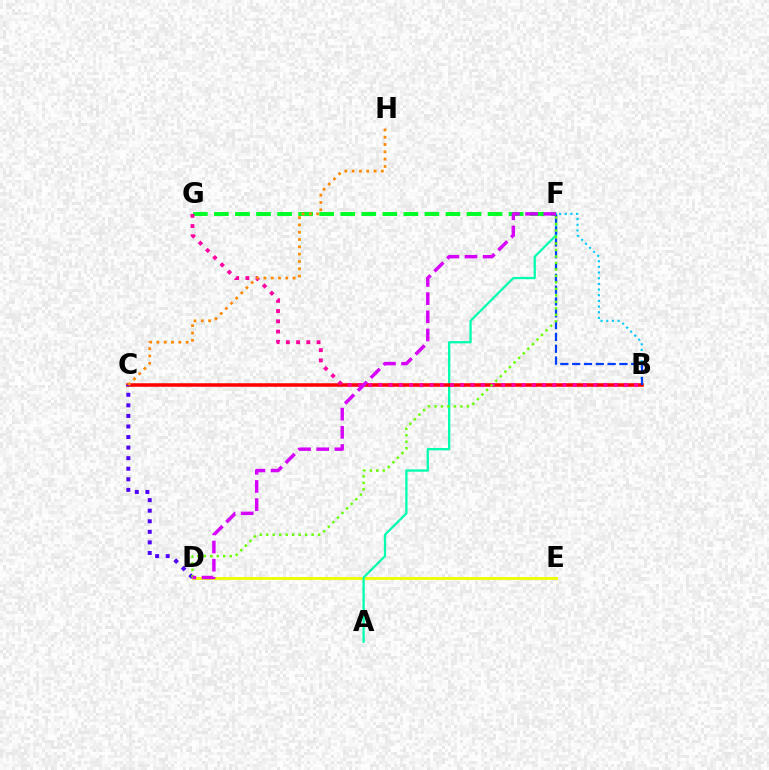{('D', 'E'): [{'color': '#eeff00', 'line_style': 'solid', 'thickness': 2.09}], ('B', 'F'): [{'color': '#00c7ff', 'line_style': 'dotted', 'thickness': 1.54}, {'color': '#003fff', 'line_style': 'dashed', 'thickness': 1.6}], ('A', 'F'): [{'color': '#00ffaf', 'line_style': 'solid', 'thickness': 1.64}], ('B', 'C'): [{'color': '#ff0000', 'line_style': 'solid', 'thickness': 2.53}], ('C', 'D'): [{'color': '#4f00ff', 'line_style': 'dotted', 'thickness': 2.87}], ('F', 'G'): [{'color': '#00ff27', 'line_style': 'dashed', 'thickness': 2.86}], ('B', 'G'): [{'color': '#ff00a0', 'line_style': 'dotted', 'thickness': 2.78}], ('D', 'F'): [{'color': '#66ff00', 'line_style': 'dotted', 'thickness': 1.76}, {'color': '#d600ff', 'line_style': 'dashed', 'thickness': 2.47}], ('C', 'H'): [{'color': '#ff8800', 'line_style': 'dotted', 'thickness': 1.98}]}